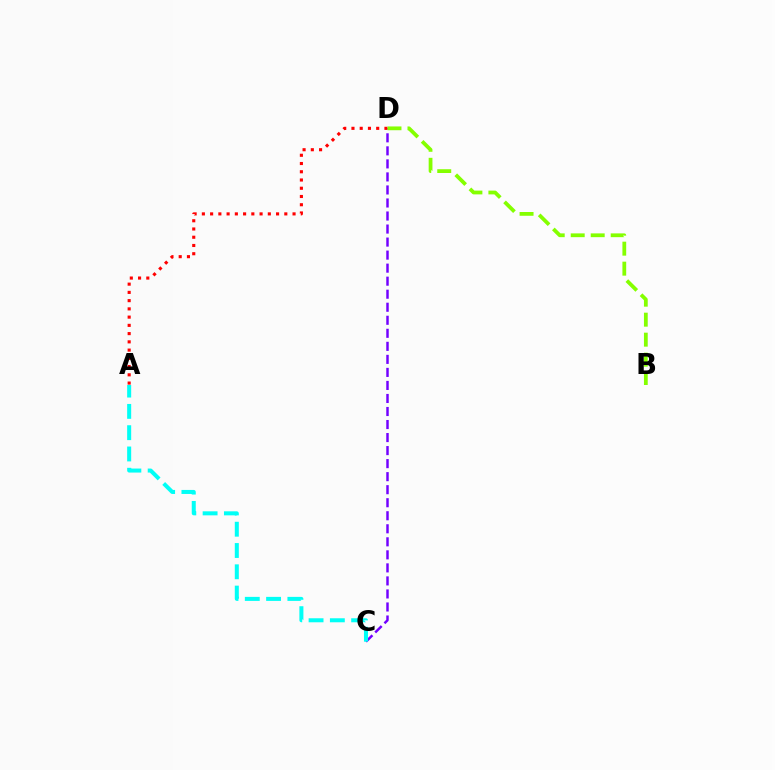{('C', 'D'): [{'color': '#7200ff', 'line_style': 'dashed', 'thickness': 1.77}], ('A', 'D'): [{'color': '#ff0000', 'line_style': 'dotted', 'thickness': 2.24}], ('B', 'D'): [{'color': '#84ff00', 'line_style': 'dashed', 'thickness': 2.72}], ('A', 'C'): [{'color': '#00fff6', 'line_style': 'dashed', 'thickness': 2.89}]}